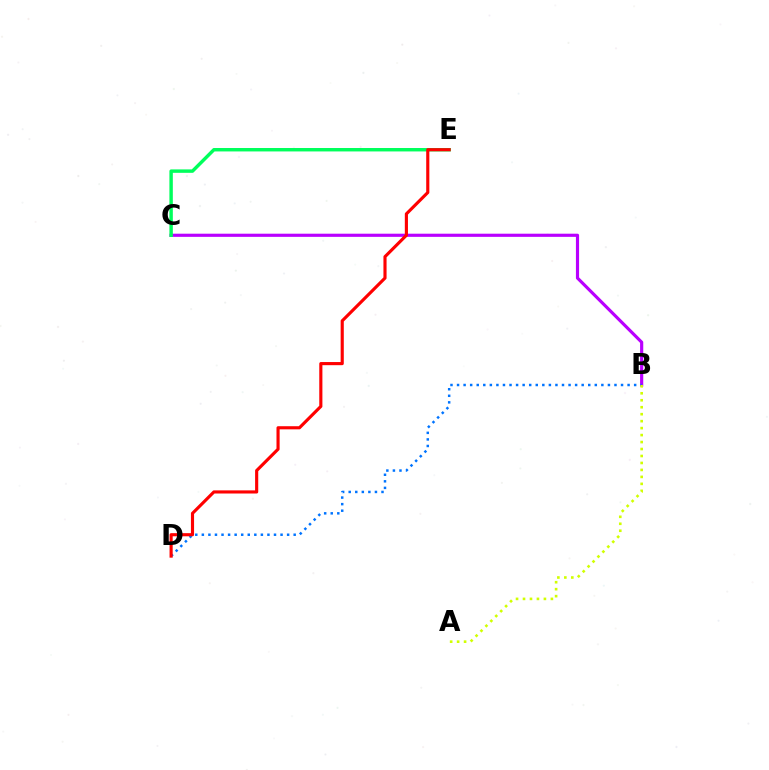{('B', 'C'): [{'color': '#b900ff', 'line_style': 'solid', 'thickness': 2.27}], ('C', 'E'): [{'color': '#00ff5c', 'line_style': 'solid', 'thickness': 2.47}], ('B', 'D'): [{'color': '#0074ff', 'line_style': 'dotted', 'thickness': 1.78}], ('D', 'E'): [{'color': '#ff0000', 'line_style': 'solid', 'thickness': 2.26}], ('A', 'B'): [{'color': '#d1ff00', 'line_style': 'dotted', 'thickness': 1.89}]}